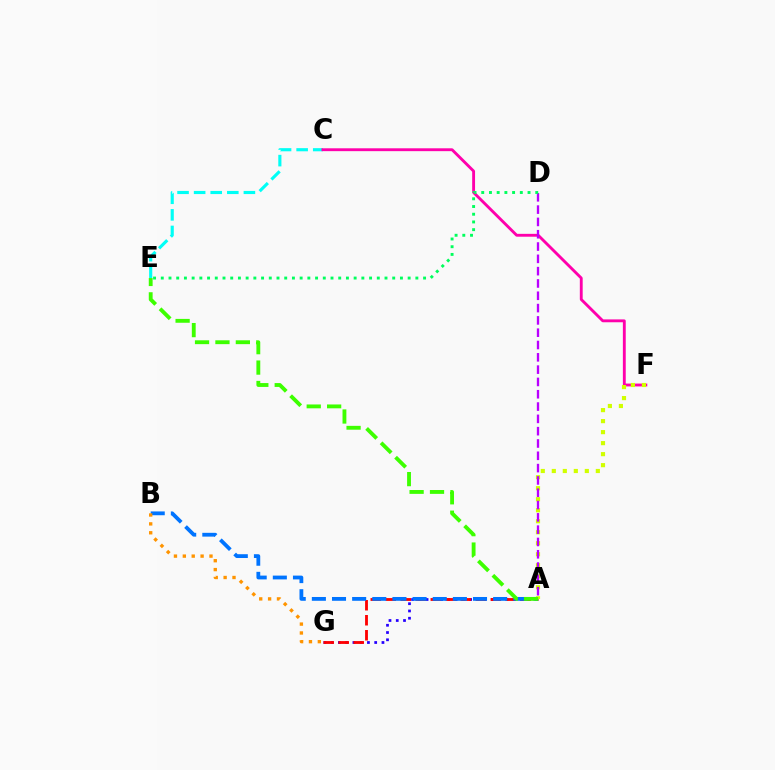{('C', 'E'): [{'color': '#00fff6', 'line_style': 'dashed', 'thickness': 2.25}], ('C', 'F'): [{'color': '#ff00ac', 'line_style': 'solid', 'thickness': 2.06}], ('A', 'G'): [{'color': '#2500ff', 'line_style': 'dotted', 'thickness': 1.97}, {'color': '#ff0000', 'line_style': 'dashed', 'thickness': 2.04}], ('A', 'B'): [{'color': '#0074ff', 'line_style': 'dashed', 'thickness': 2.74}], ('A', 'F'): [{'color': '#d1ff00', 'line_style': 'dotted', 'thickness': 2.99}], ('A', 'D'): [{'color': '#b900ff', 'line_style': 'dashed', 'thickness': 1.67}], ('D', 'E'): [{'color': '#00ff5c', 'line_style': 'dotted', 'thickness': 2.1}], ('B', 'G'): [{'color': '#ff9400', 'line_style': 'dotted', 'thickness': 2.41}], ('A', 'E'): [{'color': '#3dff00', 'line_style': 'dashed', 'thickness': 2.77}]}